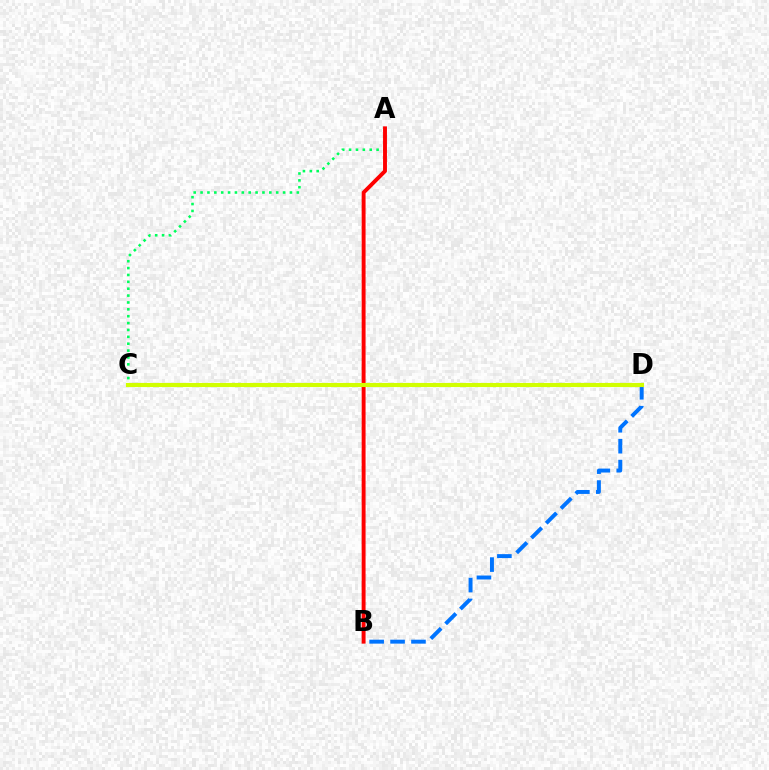{('A', 'C'): [{'color': '#00ff5c', 'line_style': 'dotted', 'thickness': 1.87}], ('C', 'D'): [{'color': '#b900ff', 'line_style': 'dotted', 'thickness': 2.52}, {'color': '#d1ff00', 'line_style': 'solid', 'thickness': 2.97}], ('A', 'B'): [{'color': '#ff0000', 'line_style': 'solid', 'thickness': 2.81}], ('B', 'D'): [{'color': '#0074ff', 'line_style': 'dashed', 'thickness': 2.84}]}